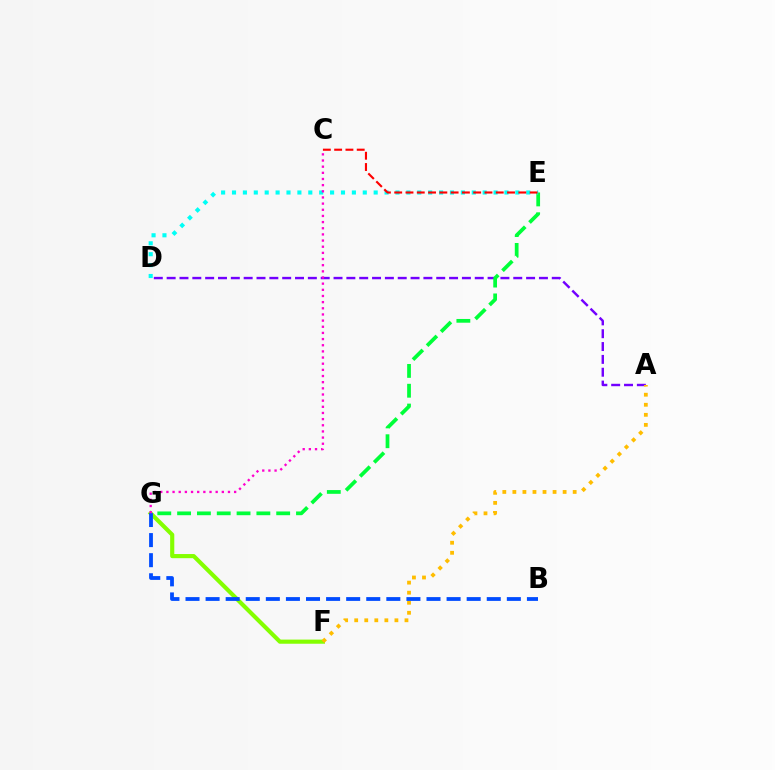{('A', 'D'): [{'color': '#7200ff', 'line_style': 'dashed', 'thickness': 1.74}], ('F', 'G'): [{'color': '#84ff00', 'line_style': 'solid', 'thickness': 2.98}], ('A', 'F'): [{'color': '#ffbd00', 'line_style': 'dotted', 'thickness': 2.73}], ('E', 'G'): [{'color': '#00ff39', 'line_style': 'dashed', 'thickness': 2.69}], ('D', 'E'): [{'color': '#00fff6', 'line_style': 'dotted', 'thickness': 2.96}], ('B', 'G'): [{'color': '#004bff', 'line_style': 'dashed', 'thickness': 2.73}], ('C', 'E'): [{'color': '#ff0000', 'line_style': 'dashed', 'thickness': 1.53}], ('C', 'G'): [{'color': '#ff00cf', 'line_style': 'dotted', 'thickness': 1.67}]}